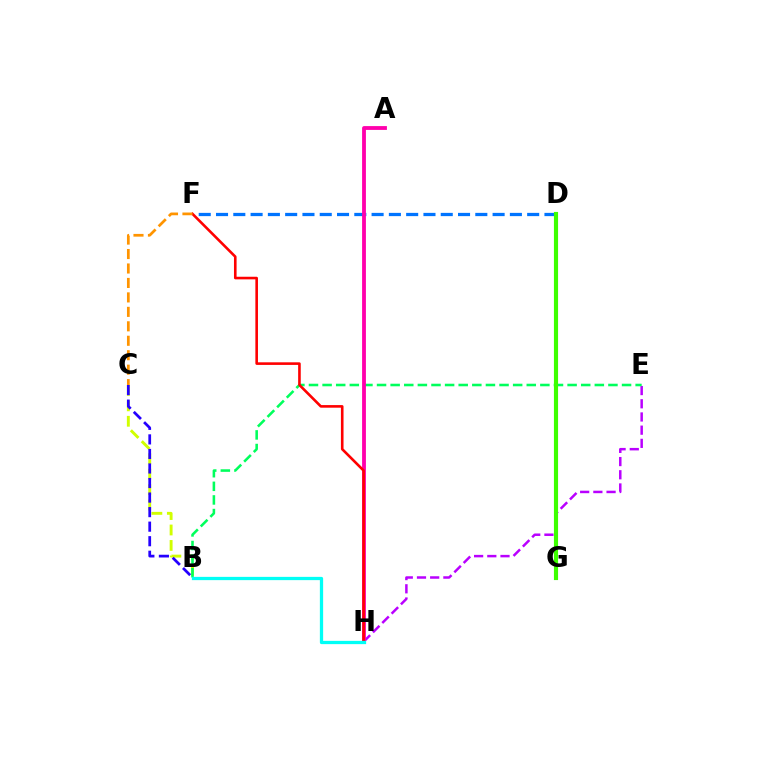{('D', 'F'): [{'color': '#0074ff', 'line_style': 'dashed', 'thickness': 2.35}], ('B', 'C'): [{'color': '#d1ff00', 'line_style': 'dashed', 'thickness': 2.1}, {'color': '#2500ff', 'line_style': 'dashed', 'thickness': 1.98}], ('E', 'H'): [{'color': '#b900ff', 'line_style': 'dashed', 'thickness': 1.79}], ('B', 'E'): [{'color': '#00ff5c', 'line_style': 'dashed', 'thickness': 1.85}], ('A', 'H'): [{'color': '#ff00ac', 'line_style': 'solid', 'thickness': 2.75}], ('F', 'H'): [{'color': '#ff0000', 'line_style': 'solid', 'thickness': 1.88}], ('B', 'H'): [{'color': '#00fff6', 'line_style': 'solid', 'thickness': 2.35}], ('D', 'G'): [{'color': '#3dff00', 'line_style': 'solid', 'thickness': 2.98}], ('C', 'F'): [{'color': '#ff9400', 'line_style': 'dashed', 'thickness': 1.96}]}